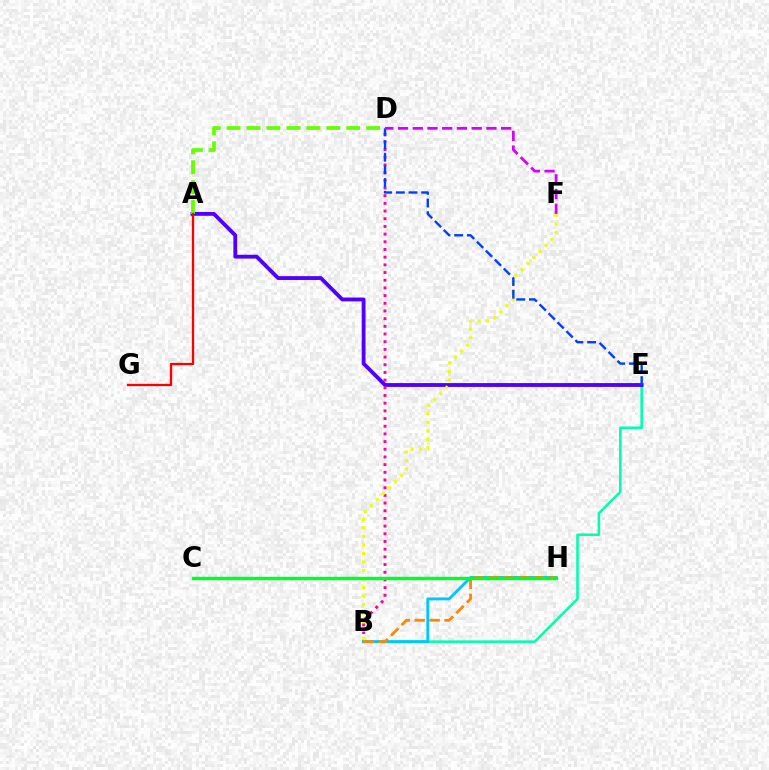{('B', 'E'): [{'color': '#00ffaf', 'line_style': 'solid', 'thickness': 1.85}], ('A', 'E'): [{'color': '#4f00ff', 'line_style': 'solid', 'thickness': 2.76}], ('A', 'D'): [{'color': '#66ff00', 'line_style': 'dashed', 'thickness': 2.71}], ('B', 'D'): [{'color': '#ff00a0', 'line_style': 'dotted', 'thickness': 2.09}], ('B', 'H'): [{'color': '#00c7ff', 'line_style': 'solid', 'thickness': 2.07}, {'color': '#ff8800', 'line_style': 'dashed', 'thickness': 2.03}], ('B', 'F'): [{'color': '#eeff00', 'line_style': 'dotted', 'thickness': 2.31}], ('D', 'E'): [{'color': '#003fff', 'line_style': 'dashed', 'thickness': 1.72}], ('A', 'G'): [{'color': '#ff0000', 'line_style': 'solid', 'thickness': 1.64}], ('D', 'F'): [{'color': '#d600ff', 'line_style': 'dashed', 'thickness': 2.0}], ('C', 'H'): [{'color': '#00ff27', 'line_style': 'solid', 'thickness': 2.46}]}